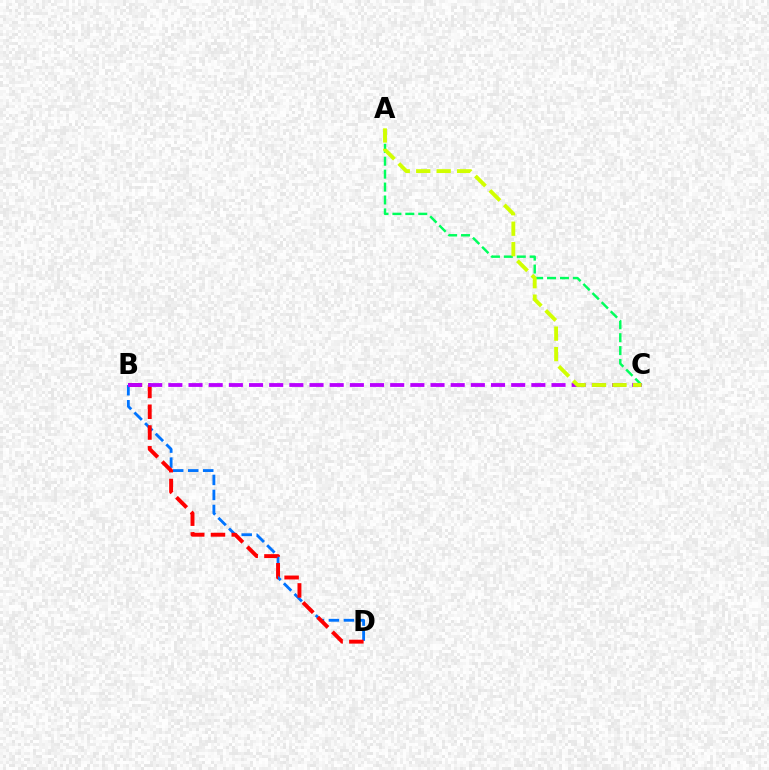{('B', 'D'): [{'color': '#0074ff', 'line_style': 'dashed', 'thickness': 2.04}, {'color': '#ff0000', 'line_style': 'dashed', 'thickness': 2.82}], ('A', 'C'): [{'color': '#00ff5c', 'line_style': 'dashed', 'thickness': 1.75}, {'color': '#d1ff00', 'line_style': 'dashed', 'thickness': 2.78}], ('B', 'C'): [{'color': '#b900ff', 'line_style': 'dashed', 'thickness': 2.74}]}